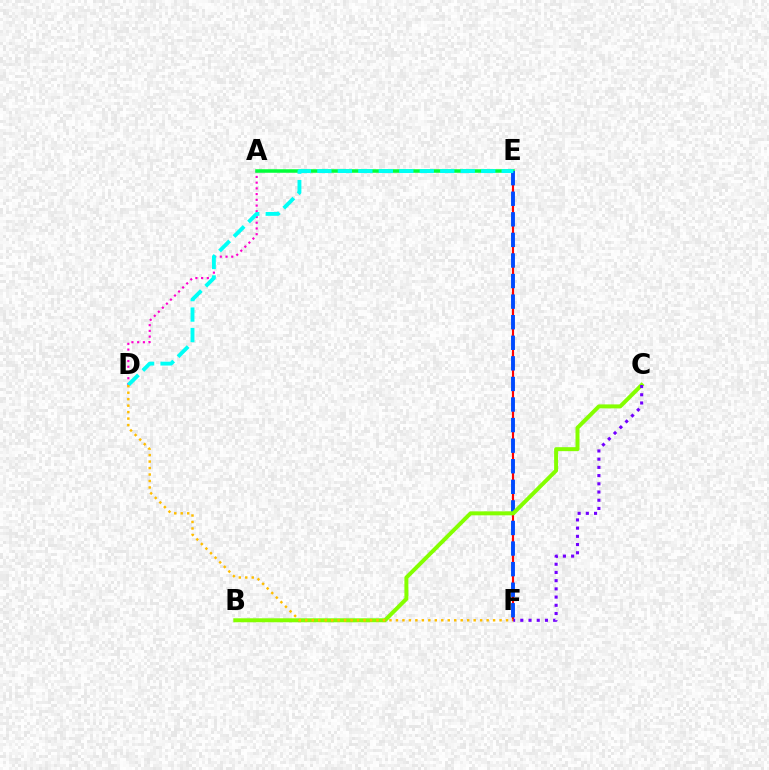{('E', 'F'): [{'color': '#ff0000', 'line_style': 'solid', 'thickness': 1.54}, {'color': '#004bff', 'line_style': 'dashed', 'thickness': 2.8}], ('A', 'D'): [{'color': '#ff00cf', 'line_style': 'dotted', 'thickness': 1.56}], ('A', 'E'): [{'color': '#00ff39', 'line_style': 'solid', 'thickness': 2.54}], ('B', 'C'): [{'color': '#84ff00', 'line_style': 'solid', 'thickness': 2.86}], ('D', 'E'): [{'color': '#00fff6', 'line_style': 'dashed', 'thickness': 2.78}], ('D', 'F'): [{'color': '#ffbd00', 'line_style': 'dotted', 'thickness': 1.76}], ('C', 'F'): [{'color': '#7200ff', 'line_style': 'dotted', 'thickness': 2.23}]}